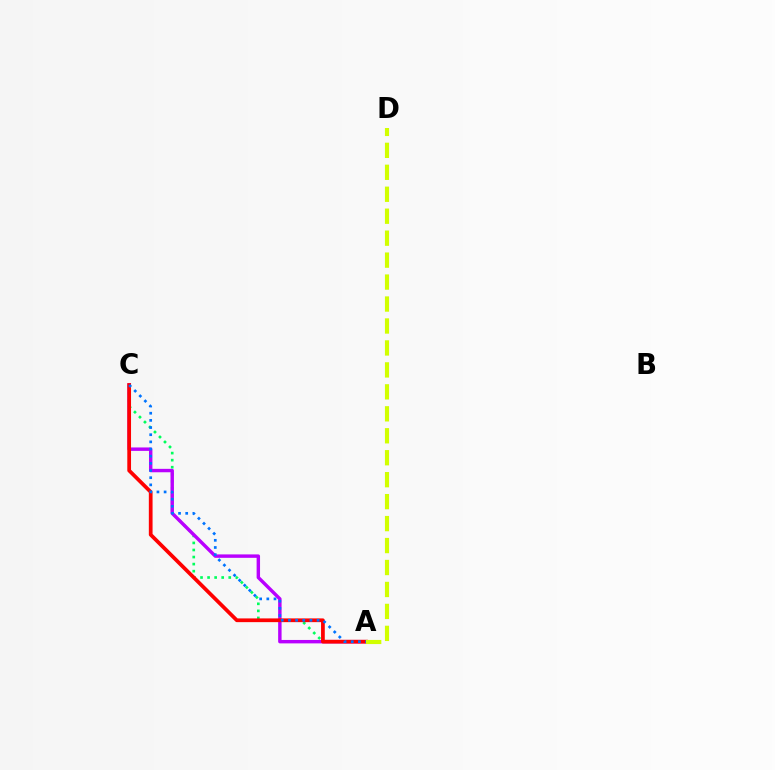{('A', 'C'): [{'color': '#00ff5c', 'line_style': 'dotted', 'thickness': 1.92}, {'color': '#b900ff', 'line_style': 'solid', 'thickness': 2.46}, {'color': '#ff0000', 'line_style': 'solid', 'thickness': 2.69}, {'color': '#0074ff', 'line_style': 'dotted', 'thickness': 1.95}], ('A', 'D'): [{'color': '#d1ff00', 'line_style': 'dashed', 'thickness': 2.98}]}